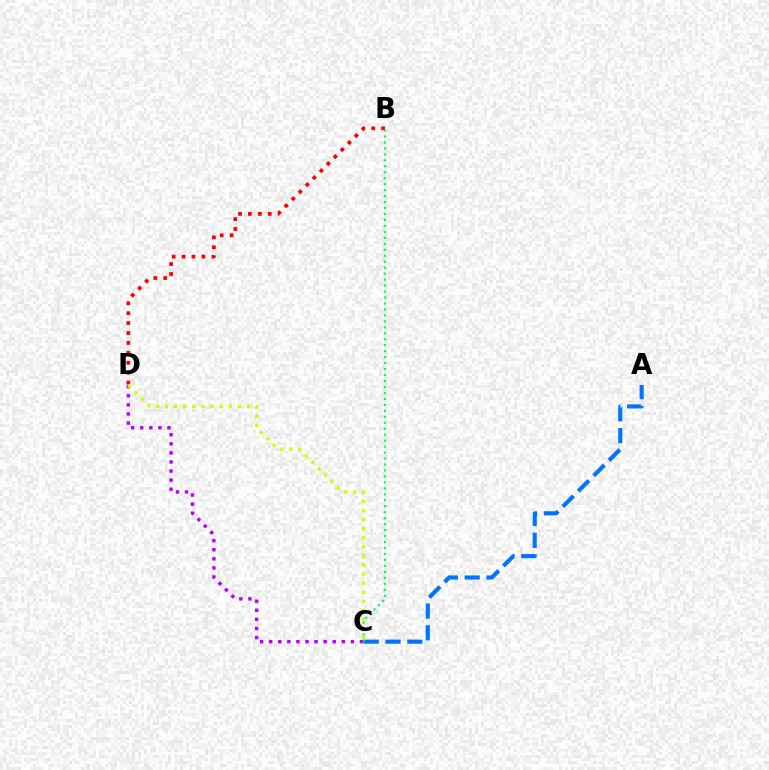{('B', 'D'): [{'color': '#ff0000', 'line_style': 'dotted', 'thickness': 2.7}], ('A', 'C'): [{'color': '#0074ff', 'line_style': 'dashed', 'thickness': 2.96}], ('B', 'C'): [{'color': '#00ff5c', 'line_style': 'dotted', 'thickness': 1.62}], ('C', 'D'): [{'color': '#b900ff', 'line_style': 'dotted', 'thickness': 2.47}, {'color': '#d1ff00', 'line_style': 'dotted', 'thickness': 2.47}]}